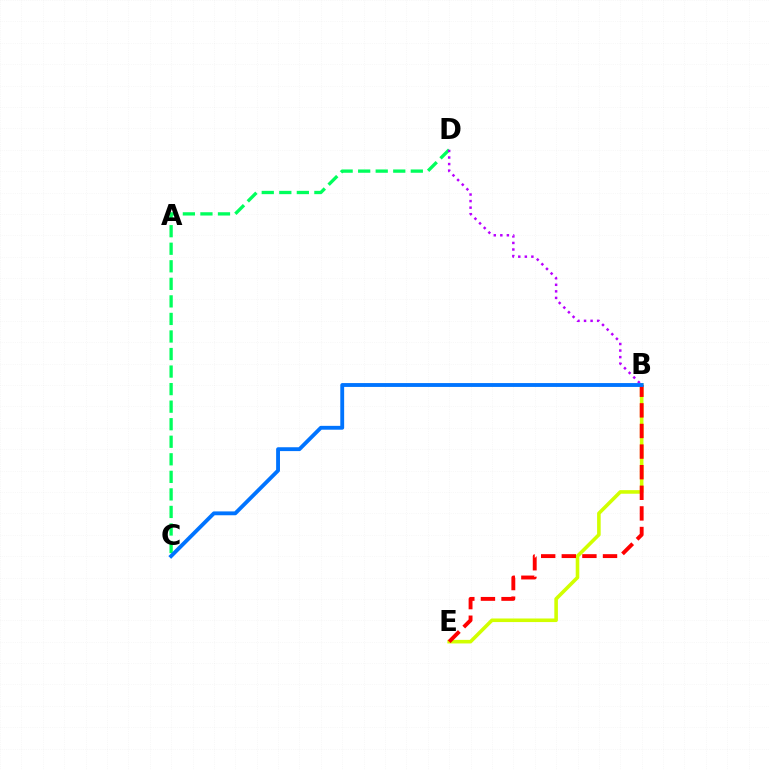{('C', 'D'): [{'color': '#00ff5c', 'line_style': 'dashed', 'thickness': 2.38}], ('B', 'E'): [{'color': '#d1ff00', 'line_style': 'solid', 'thickness': 2.58}, {'color': '#ff0000', 'line_style': 'dashed', 'thickness': 2.8}], ('B', 'D'): [{'color': '#b900ff', 'line_style': 'dotted', 'thickness': 1.78}], ('B', 'C'): [{'color': '#0074ff', 'line_style': 'solid', 'thickness': 2.77}]}